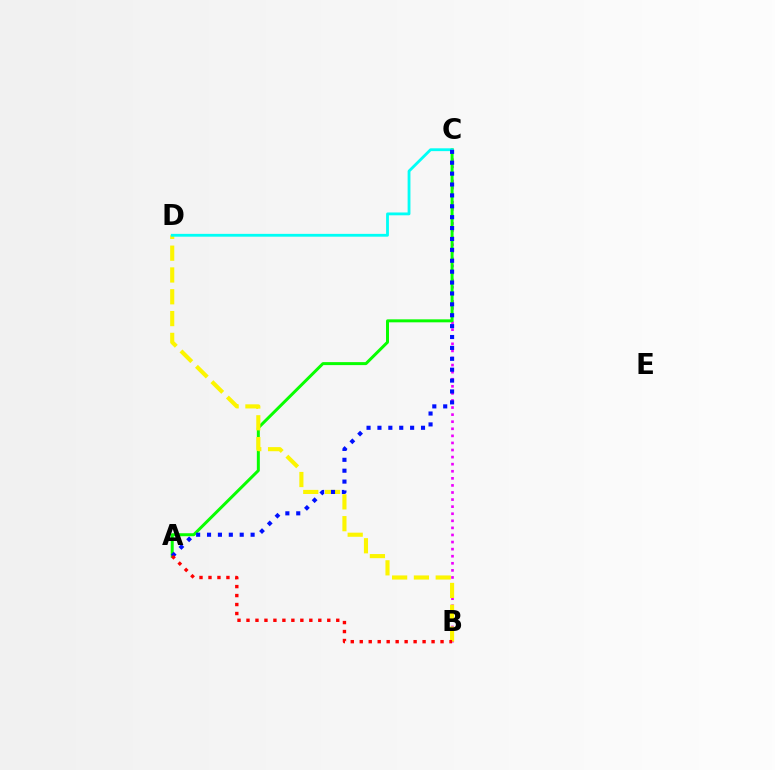{('B', 'C'): [{'color': '#ee00ff', 'line_style': 'dotted', 'thickness': 1.92}], ('A', 'C'): [{'color': '#08ff00', 'line_style': 'solid', 'thickness': 2.15}, {'color': '#0010ff', 'line_style': 'dotted', 'thickness': 2.96}], ('B', 'D'): [{'color': '#fcf500', 'line_style': 'dashed', 'thickness': 2.96}], ('C', 'D'): [{'color': '#00fff6', 'line_style': 'solid', 'thickness': 2.03}], ('A', 'B'): [{'color': '#ff0000', 'line_style': 'dotted', 'thickness': 2.44}]}